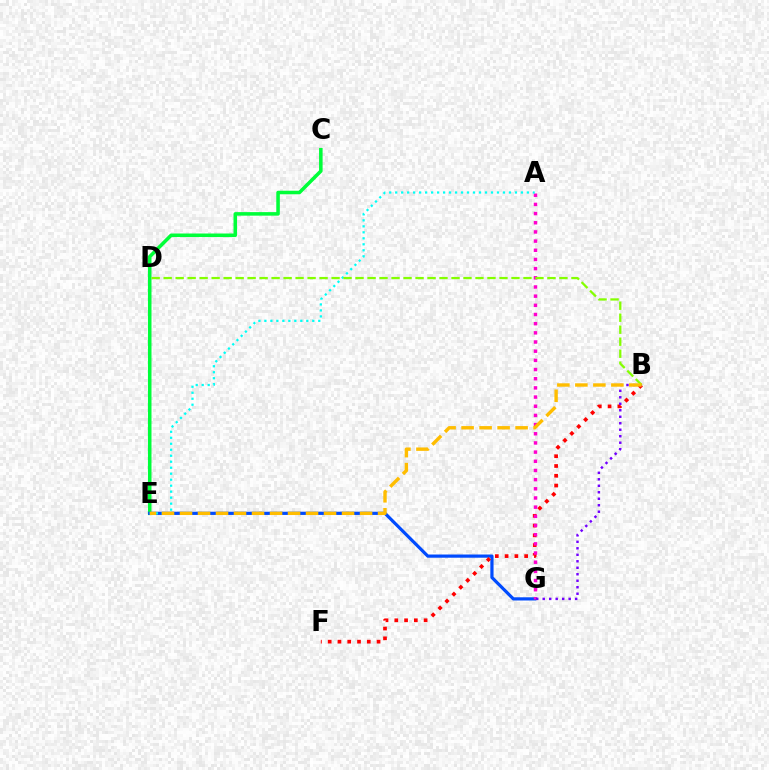{('C', 'E'): [{'color': '#00ff39', 'line_style': 'solid', 'thickness': 2.55}], ('E', 'G'): [{'color': '#004bff', 'line_style': 'solid', 'thickness': 2.31}], ('B', 'F'): [{'color': '#ff0000', 'line_style': 'dotted', 'thickness': 2.66}], ('A', 'G'): [{'color': '#ff00cf', 'line_style': 'dotted', 'thickness': 2.49}], ('A', 'E'): [{'color': '#00fff6', 'line_style': 'dotted', 'thickness': 1.63}], ('B', 'G'): [{'color': '#7200ff', 'line_style': 'dotted', 'thickness': 1.76}], ('B', 'D'): [{'color': '#84ff00', 'line_style': 'dashed', 'thickness': 1.63}], ('B', 'E'): [{'color': '#ffbd00', 'line_style': 'dashed', 'thickness': 2.45}]}